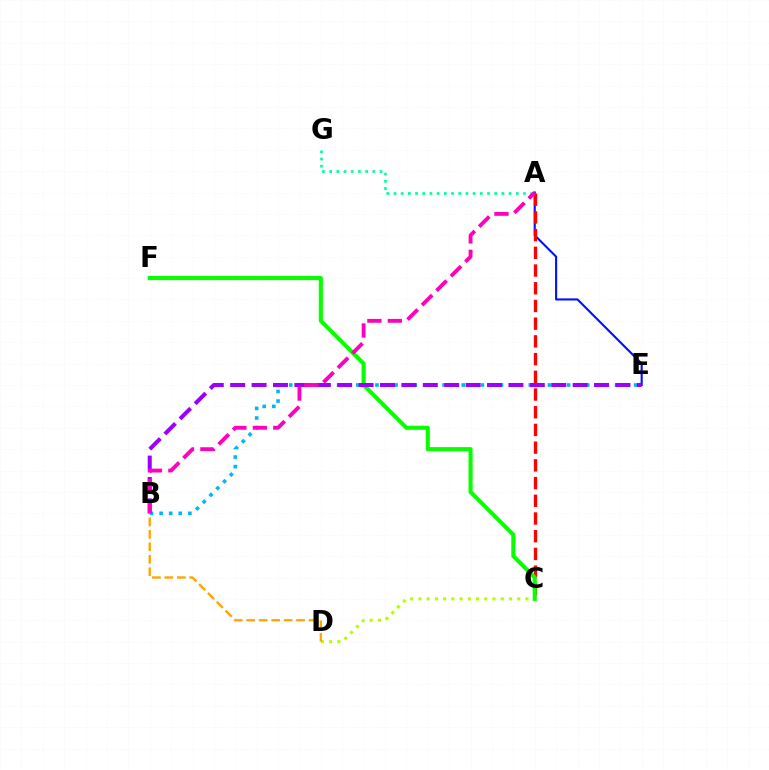{('A', 'E'): [{'color': '#0010ff', 'line_style': 'solid', 'thickness': 1.51}], ('B', 'E'): [{'color': '#00b5ff', 'line_style': 'dotted', 'thickness': 2.6}, {'color': '#9b00ff', 'line_style': 'dashed', 'thickness': 2.91}], ('A', 'C'): [{'color': '#ff0000', 'line_style': 'dashed', 'thickness': 2.41}], ('C', 'D'): [{'color': '#b3ff00', 'line_style': 'dotted', 'thickness': 2.24}], ('C', 'F'): [{'color': '#08ff00', 'line_style': 'solid', 'thickness': 2.94}], ('A', 'G'): [{'color': '#00ff9d', 'line_style': 'dotted', 'thickness': 1.95}], ('B', 'D'): [{'color': '#ffa500', 'line_style': 'dashed', 'thickness': 1.69}], ('A', 'B'): [{'color': '#ff00bd', 'line_style': 'dashed', 'thickness': 2.78}]}